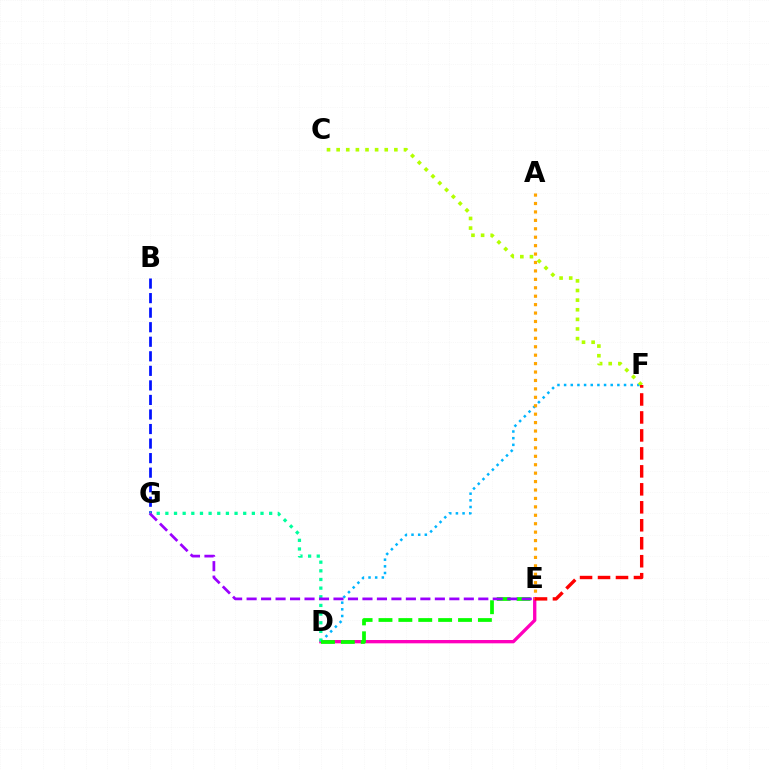{('D', 'E'): [{'color': '#ff00bd', 'line_style': 'solid', 'thickness': 2.39}, {'color': '#08ff00', 'line_style': 'dashed', 'thickness': 2.7}], ('D', 'F'): [{'color': '#00b5ff', 'line_style': 'dotted', 'thickness': 1.81}], ('A', 'E'): [{'color': '#ffa500', 'line_style': 'dotted', 'thickness': 2.29}], ('C', 'F'): [{'color': '#b3ff00', 'line_style': 'dotted', 'thickness': 2.61}], ('B', 'G'): [{'color': '#0010ff', 'line_style': 'dashed', 'thickness': 1.98}], ('D', 'G'): [{'color': '#00ff9d', 'line_style': 'dotted', 'thickness': 2.35}], ('E', 'F'): [{'color': '#ff0000', 'line_style': 'dashed', 'thickness': 2.44}], ('E', 'G'): [{'color': '#9b00ff', 'line_style': 'dashed', 'thickness': 1.97}]}